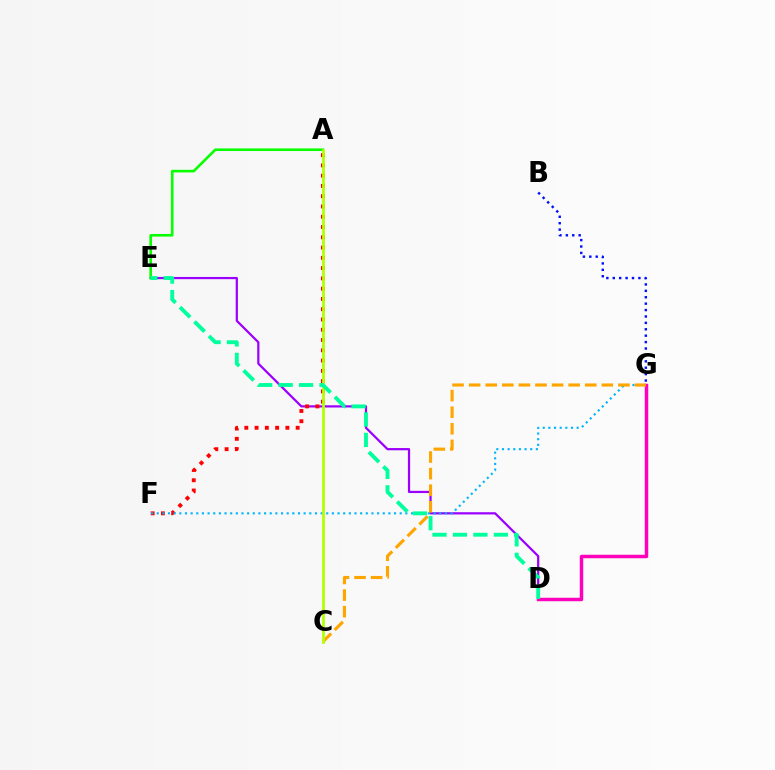{('D', 'E'): [{'color': '#9b00ff', 'line_style': 'solid', 'thickness': 1.6}, {'color': '#00ff9d', 'line_style': 'dashed', 'thickness': 2.78}], ('A', 'F'): [{'color': '#ff0000', 'line_style': 'dotted', 'thickness': 2.79}], ('D', 'G'): [{'color': '#ff00bd', 'line_style': 'solid', 'thickness': 2.5}], ('F', 'G'): [{'color': '#00b5ff', 'line_style': 'dotted', 'thickness': 1.54}], ('B', 'G'): [{'color': '#0010ff', 'line_style': 'dotted', 'thickness': 1.74}], ('A', 'E'): [{'color': '#08ff00', 'line_style': 'solid', 'thickness': 1.88}], ('C', 'G'): [{'color': '#ffa500', 'line_style': 'dashed', 'thickness': 2.25}], ('A', 'C'): [{'color': '#b3ff00', 'line_style': 'solid', 'thickness': 1.98}]}